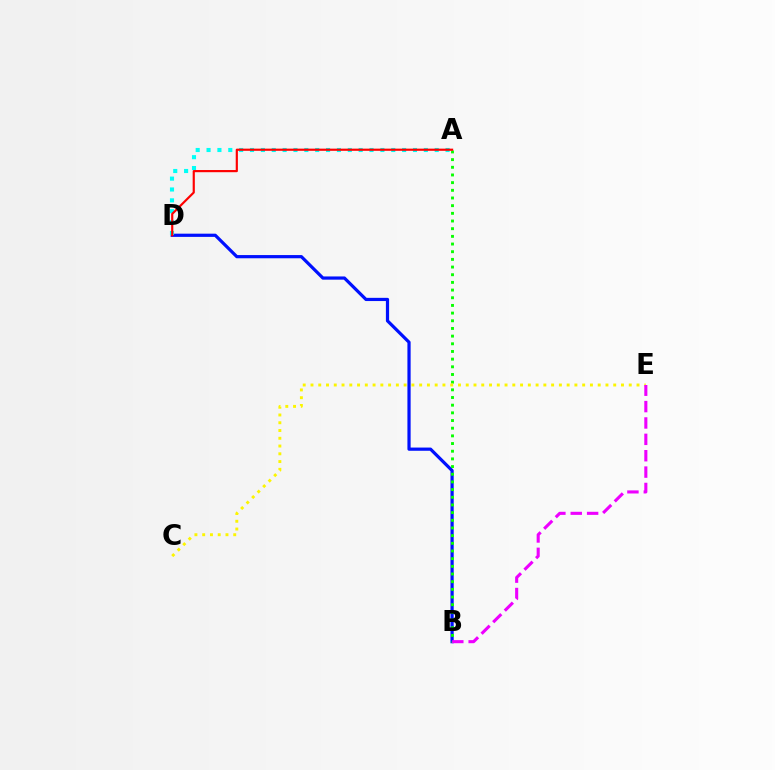{('B', 'D'): [{'color': '#0010ff', 'line_style': 'solid', 'thickness': 2.31}], ('A', 'D'): [{'color': '#00fff6', 'line_style': 'dotted', 'thickness': 2.95}, {'color': '#ff0000', 'line_style': 'solid', 'thickness': 1.57}], ('A', 'B'): [{'color': '#08ff00', 'line_style': 'dotted', 'thickness': 2.08}], ('C', 'E'): [{'color': '#fcf500', 'line_style': 'dotted', 'thickness': 2.11}], ('B', 'E'): [{'color': '#ee00ff', 'line_style': 'dashed', 'thickness': 2.22}]}